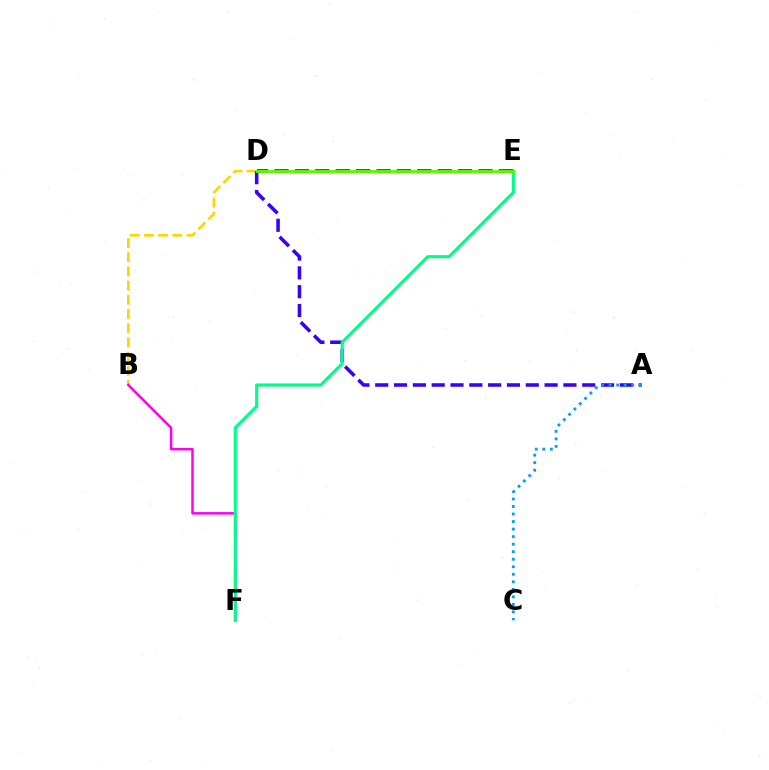{('B', 'D'): [{'color': '#ffd500', 'line_style': 'dashed', 'thickness': 1.93}], ('B', 'F'): [{'color': '#ff00ed', 'line_style': 'solid', 'thickness': 1.8}], ('A', 'D'): [{'color': '#3700ff', 'line_style': 'dashed', 'thickness': 2.56}], ('A', 'C'): [{'color': '#009eff', 'line_style': 'dotted', 'thickness': 2.05}], ('E', 'F'): [{'color': '#00ff86', 'line_style': 'solid', 'thickness': 2.26}], ('D', 'E'): [{'color': '#ff0000', 'line_style': 'dashed', 'thickness': 2.77}, {'color': '#4fff00', 'line_style': 'solid', 'thickness': 2.06}]}